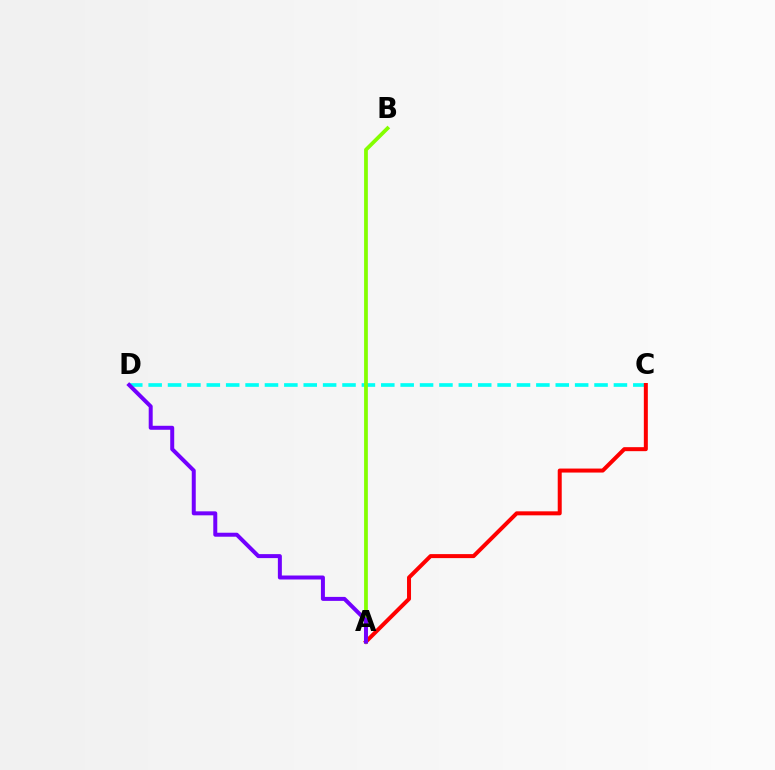{('C', 'D'): [{'color': '#00fff6', 'line_style': 'dashed', 'thickness': 2.63}], ('A', 'C'): [{'color': '#ff0000', 'line_style': 'solid', 'thickness': 2.88}], ('A', 'B'): [{'color': '#84ff00', 'line_style': 'solid', 'thickness': 2.71}], ('A', 'D'): [{'color': '#7200ff', 'line_style': 'solid', 'thickness': 2.87}]}